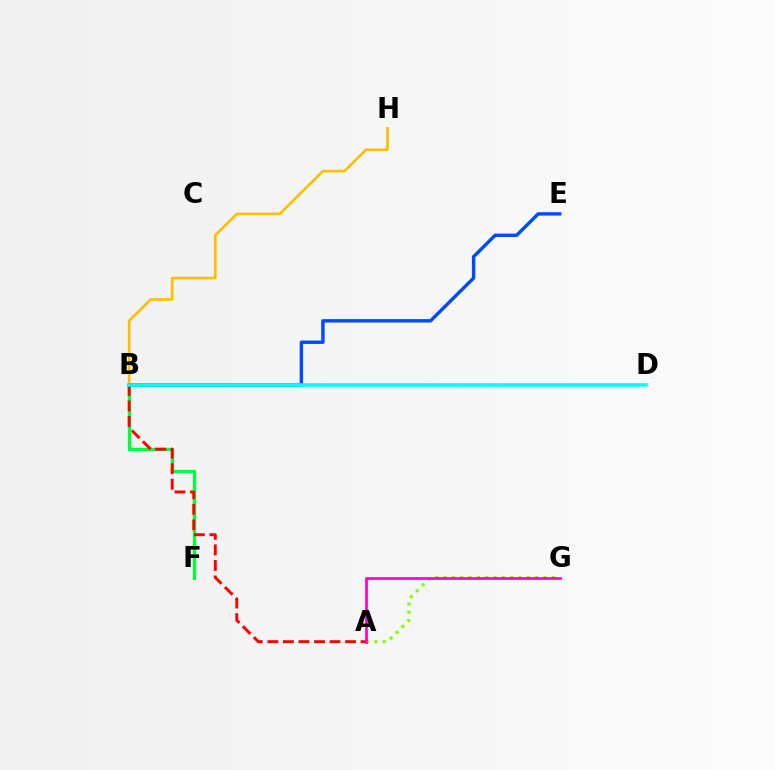{('A', 'G'): [{'color': '#84ff00', 'line_style': 'dotted', 'thickness': 2.26}, {'color': '#ff00cf', 'line_style': 'solid', 'thickness': 1.96}], ('B', 'H'): [{'color': '#ffbd00', 'line_style': 'solid', 'thickness': 1.89}], ('B', 'F'): [{'color': '#00ff39', 'line_style': 'solid', 'thickness': 2.37}], ('A', 'B'): [{'color': '#ff0000', 'line_style': 'dashed', 'thickness': 2.11}], ('B', 'E'): [{'color': '#004bff', 'line_style': 'solid', 'thickness': 2.46}], ('B', 'D'): [{'color': '#7200ff', 'line_style': 'dotted', 'thickness': 1.57}, {'color': '#00fff6', 'line_style': 'solid', 'thickness': 2.58}]}